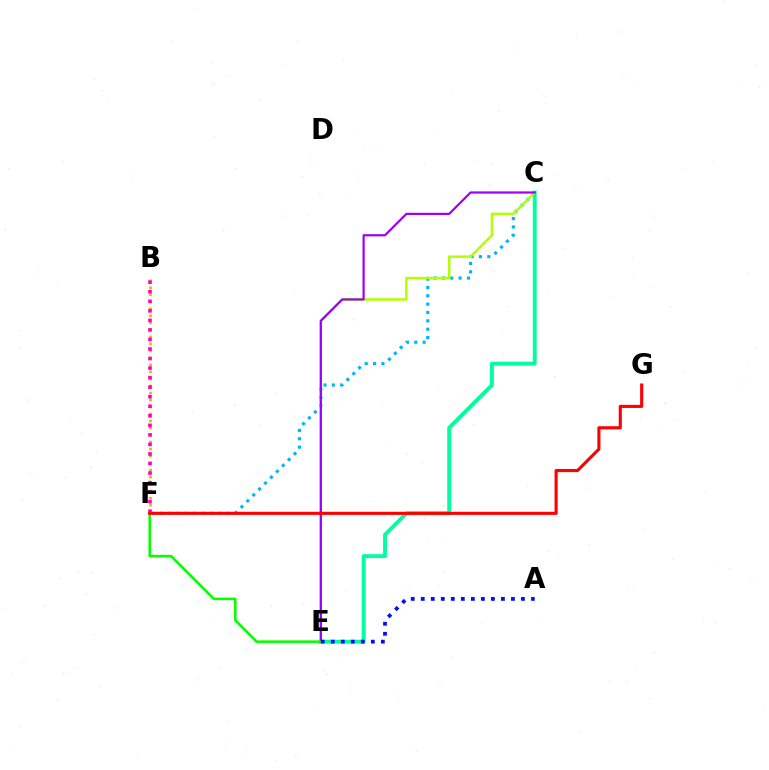{('C', 'E'): [{'color': '#00ff9d', 'line_style': 'solid', 'thickness': 2.79}, {'color': '#b3ff00', 'line_style': 'solid', 'thickness': 1.79}, {'color': '#9b00ff', 'line_style': 'solid', 'thickness': 1.58}], ('C', 'F'): [{'color': '#00b5ff', 'line_style': 'dotted', 'thickness': 2.27}], ('B', 'F'): [{'color': '#ffa500', 'line_style': 'dotted', 'thickness': 1.91}, {'color': '#ff00bd', 'line_style': 'dotted', 'thickness': 2.59}], ('E', 'F'): [{'color': '#08ff00', 'line_style': 'solid', 'thickness': 1.85}], ('A', 'E'): [{'color': '#0010ff', 'line_style': 'dotted', 'thickness': 2.72}], ('F', 'G'): [{'color': '#ff0000', 'line_style': 'solid', 'thickness': 2.23}]}